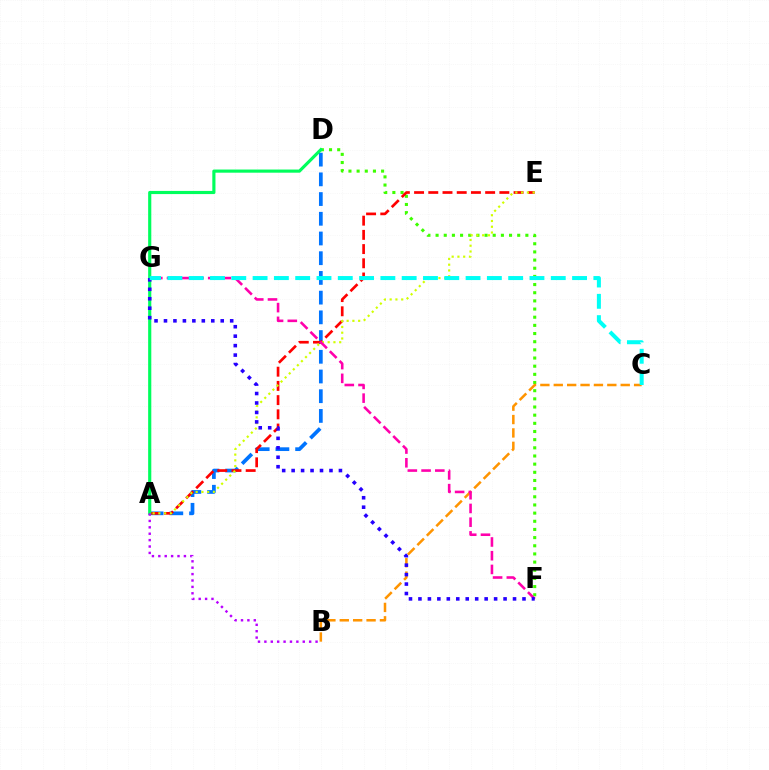{('A', 'D'): [{'color': '#0074ff', 'line_style': 'dashed', 'thickness': 2.68}, {'color': '#00ff5c', 'line_style': 'solid', 'thickness': 2.27}], ('D', 'F'): [{'color': '#3dff00', 'line_style': 'dotted', 'thickness': 2.22}], ('A', 'E'): [{'color': '#ff0000', 'line_style': 'dashed', 'thickness': 1.93}, {'color': '#d1ff00', 'line_style': 'dotted', 'thickness': 1.57}], ('B', 'C'): [{'color': '#ff9400', 'line_style': 'dashed', 'thickness': 1.82}], ('F', 'G'): [{'color': '#ff00ac', 'line_style': 'dashed', 'thickness': 1.87}, {'color': '#2500ff', 'line_style': 'dotted', 'thickness': 2.57}], ('A', 'B'): [{'color': '#b900ff', 'line_style': 'dotted', 'thickness': 1.74}], ('C', 'G'): [{'color': '#00fff6', 'line_style': 'dashed', 'thickness': 2.89}]}